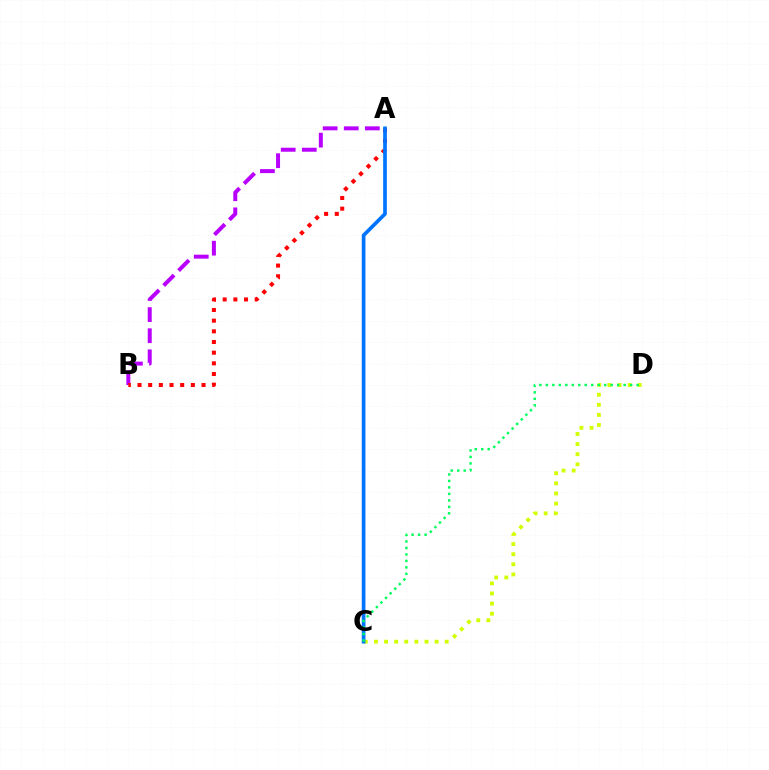{('A', 'B'): [{'color': '#b900ff', 'line_style': 'dashed', 'thickness': 2.87}, {'color': '#ff0000', 'line_style': 'dotted', 'thickness': 2.9}], ('C', 'D'): [{'color': '#d1ff00', 'line_style': 'dotted', 'thickness': 2.75}, {'color': '#00ff5c', 'line_style': 'dotted', 'thickness': 1.76}], ('A', 'C'): [{'color': '#0074ff', 'line_style': 'solid', 'thickness': 2.65}]}